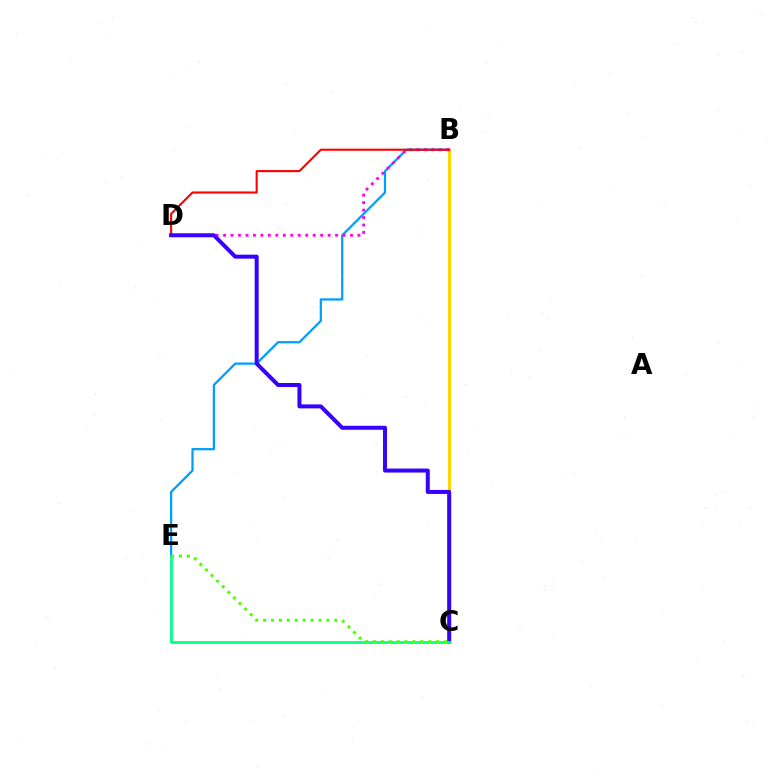{('B', 'E'): [{'color': '#009eff', 'line_style': 'solid', 'thickness': 1.63}], ('B', 'C'): [{'color': '#ffd500', 'line_style': 'solid', 'thickness': 2.24}], ('B', 'D'): [{'color': '#ff00ed', 'line_style': 'dotted', 'thickness': 2.03}, {'color': '#ff0000', 'line_style': 'solid', 'thickness': 1.52}], ('C', 'D'): [{'color': '#3700ff', 'line_style': 'solid', 'thickness': 2.88}], ('C', 'E'): [{'color': '#00ff86', 'line_style': 'solid', 'thickness': 1.99}, {'color': '#4fff00', 'line_style': 'dotted', 'thickness': 2.15}]}